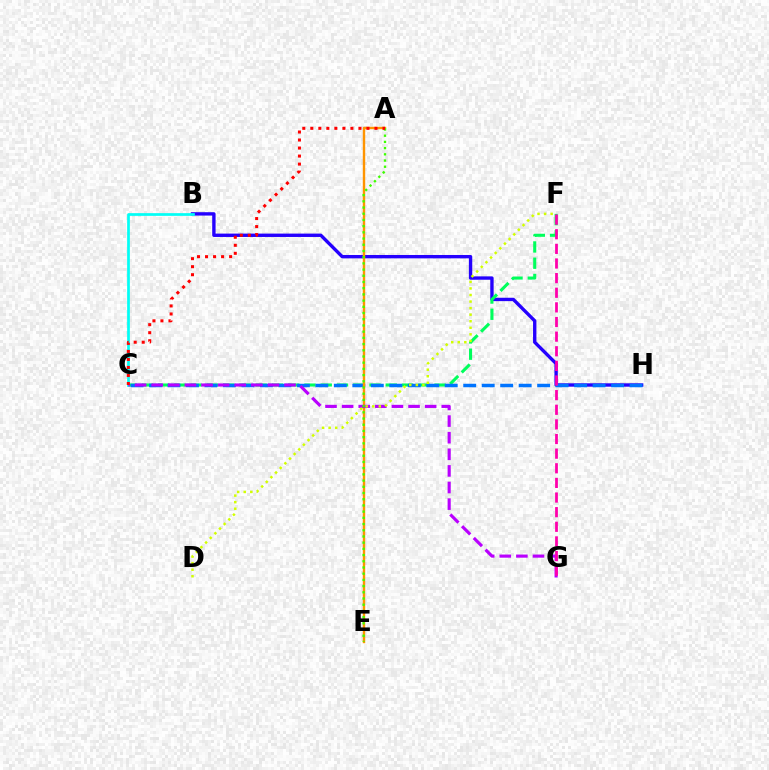{('B', 'H'): [{'color': '#2500ff', 'line_style': 'solid', 'thickness': 2.43}], ('C', 'F'): [{'color': '#00ff5c', 'line_style': 'dashed', 'thickness': 2.21}], ('B', 'C'): [{'color': '#00fff6', 'line_style': 'solid', 'thickness': 1.95}], ('C', 'H'): [{'color': '#0074ff', 'line_style': 'dashed', 'thickness': 2.51}], ('A', 'E'): [{'color': '#ff9400', 'line_style': 'solid', 'thickness': 1.74}, {'color': '#3dff00', 'line_style': 'dotted', 'thickness': 1.69}], ('C', 'G'): [{'color': '#b900ff', 'line_style': 'dashed', 'thickness': 2.26}], ('D', 'F'): [{'color': '#d1ff00', 'line_style': 'dotted', 'thickness': 1.78}], ('A', 'C'): [{'color': '#ff0000', 'line_style': 'dotted', 'thickness': 2.18}], ('F', 'G'): [{'color': '#ff00ac', 'line_style': 'dashed', 'thickness': 1.99}]}